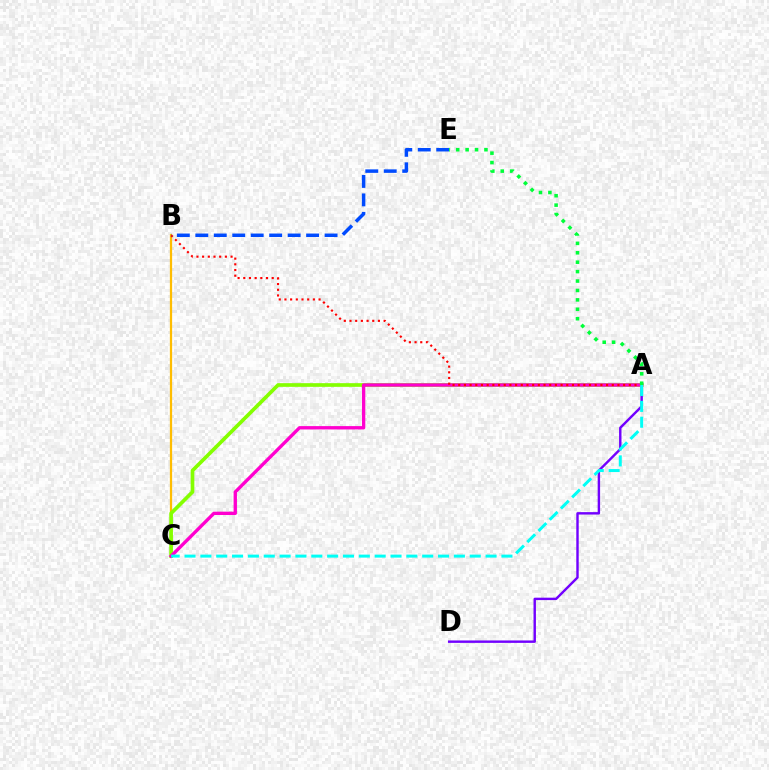{('B', 'C'): [{'color': '#ffbd00', 'line_style': 'solid', 'thickness': 1.62}], ('A', 'D'): [{'color': '#7200ff', 'line_style': 'solid', 'thickness': 1.74}], ('A', 'C'): [{'color': '#84ff00', 'line_style': 'solid', 'thickness': 2.64}, {'color': '#ff00cf', 'line_style': 'solid', 'thickness': 2.41}, {'color': '#00fff6', 'line_style': 'dashed', 'thickness': 2.15}], ('A', 'B'): [{'color': '#ff0000', 'line_style': 'dotted', 'thickness': 1.54}], ('B', 'E'): [{'color': '#004bff', 'line_style': 'dashed', 'thickness': 2.51}], ('A', 'E'): [{'color': '#00ff39', 'line_style': 'dotted', 'thickness': 2.56}]}